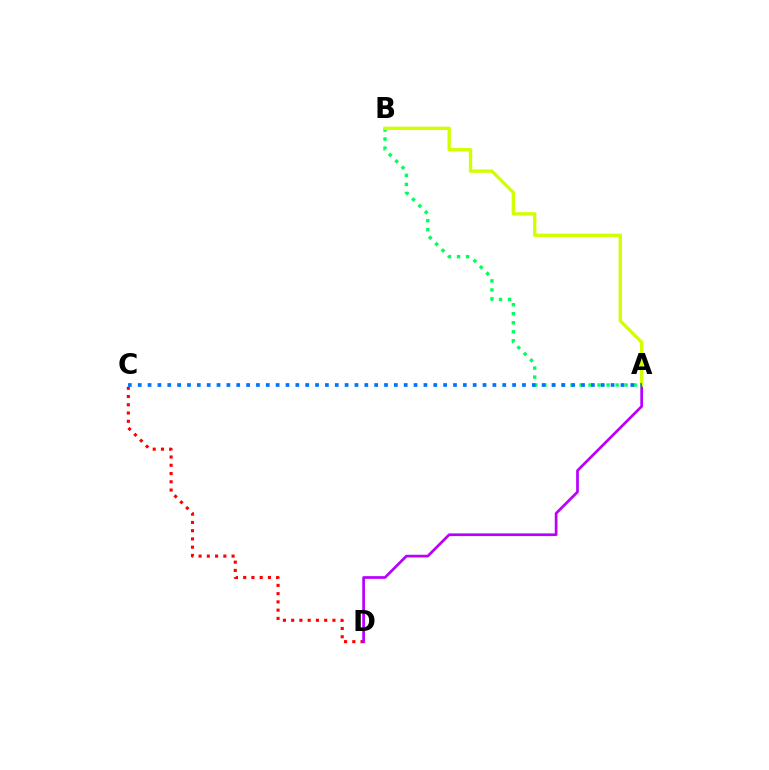{('C', 'D'): [{'color': '#ff0000', 'line_style': 'dotted', 'thickness': 2.24}], ('A', 'D'): [{'color': '#b900ff', 'line_style': 'solid', 'thickness': 1.96}], ('A', 'B'): [{'color': '#00ff5c', 'line_style': 'dotted', 'thickness': 2.45}, {'color': '#d1ff00', 'line_style': 'solid', 'thickness': 2.42}], ('A', 'C'): [{'color': '#0074ff', 'line_style': 'dotted', 'thickness': 2.68}]}